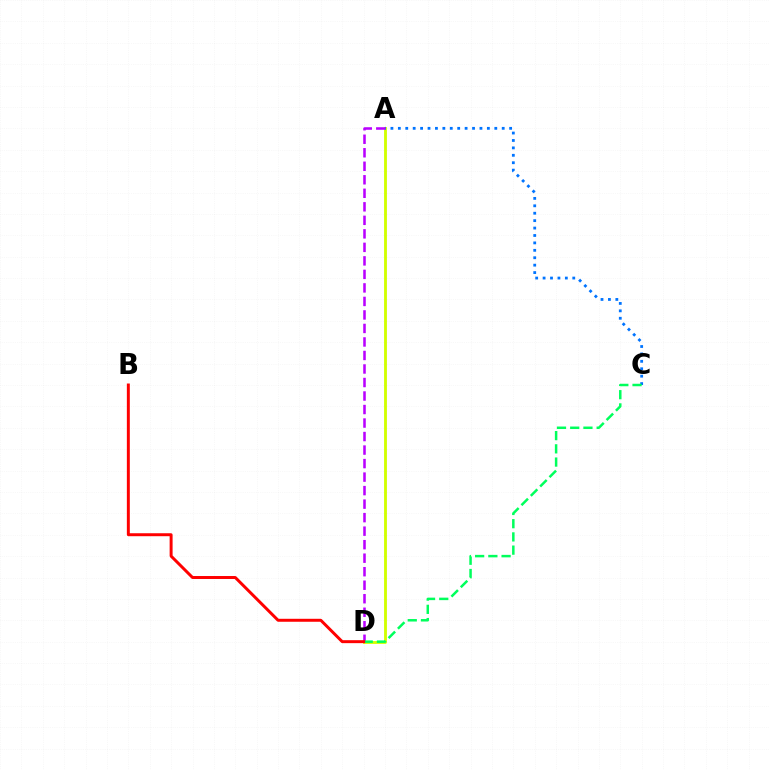{('A', 'D'): [{'color': '#d1ff00', 'line_style': 'solid', 'thickness': 2.05}, {'color': '#b900ff', 'line_style': 'dashed', 'thickness': 1.84}], ('A', 'C'): [{'color': '#0074ff', 'line_style': 'dotted', 'thickness': 2.02}], ('C', 'D'): [{'color': '#00ff5c', 'line_style': 'dashed', 'thickness': 1.8}], ('B', 'D'): [{'color': '#ff0000', 'line_style': 'solid', 'thickness': 2.14}]}